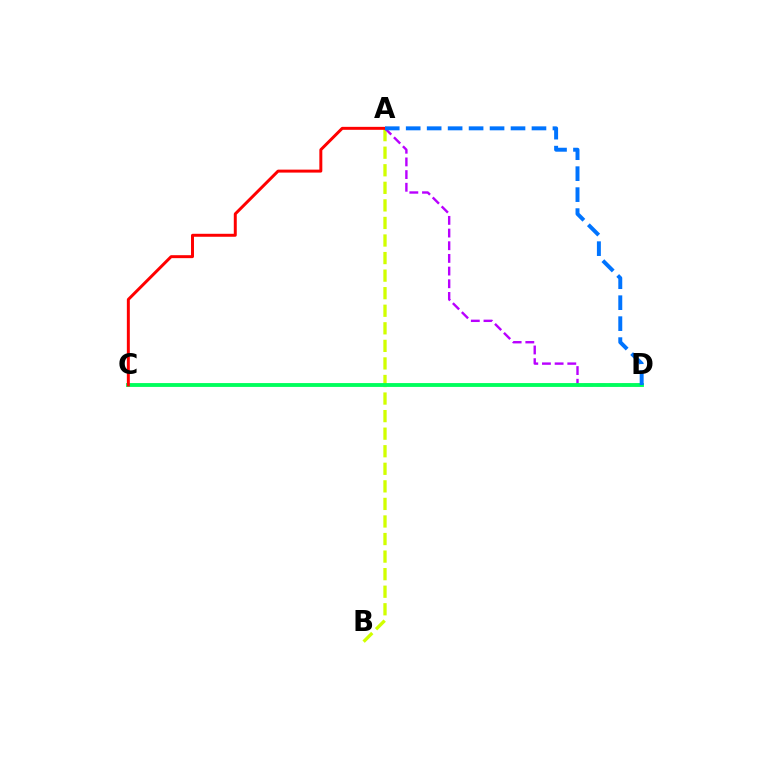{('A', 'B'): [{'color': '#d1ff00', 'line_style': 'dashed', 'thickness': 2.39}], ('A', 'D'): [{'color': '#b900ff', 'line_style': 'dashed', 'thickness': 1.72}, {'color': '#0074ff', 'line_style': 'dashed', 'thickness': 2.85}], ('C', 'D'): [{'color': '#00ff5c', 'line_style': 'solid', 'thickness': 2.77}], ('A', 'C'): [{'color': '#ff0000', 'line_style': 'solid', 'thickness': 2.14}]}